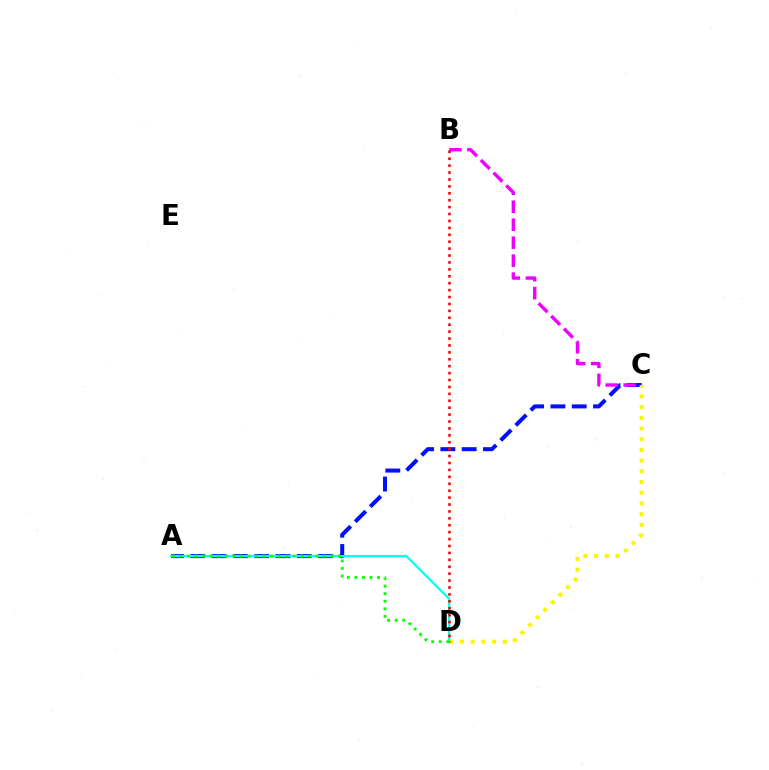{('A', 'C'): [{'color': '#0010ff', 'line_style': 'dashed', 'thickness': 2.89}], ('C', 'D'): [{'color': '#fcf500', 'line_style': 'dotted', 'thickness': 2.91}], ('B', 'C'): [{'color': '#ee00ff', 'line_style': 'dashed', 'thickness': 2.44}], ('A', 'D'): [{'color': '#00fff6', 'line_style': 'solid', 'thickness': 1.62}, {'color': '#08ff00', 'line_style': 'dotted', 'thickness': 2.05}], ('B', 'D'): [{'color': '#ff0000', 'line_style': 'dotted', 'thickness': 1.88}]}